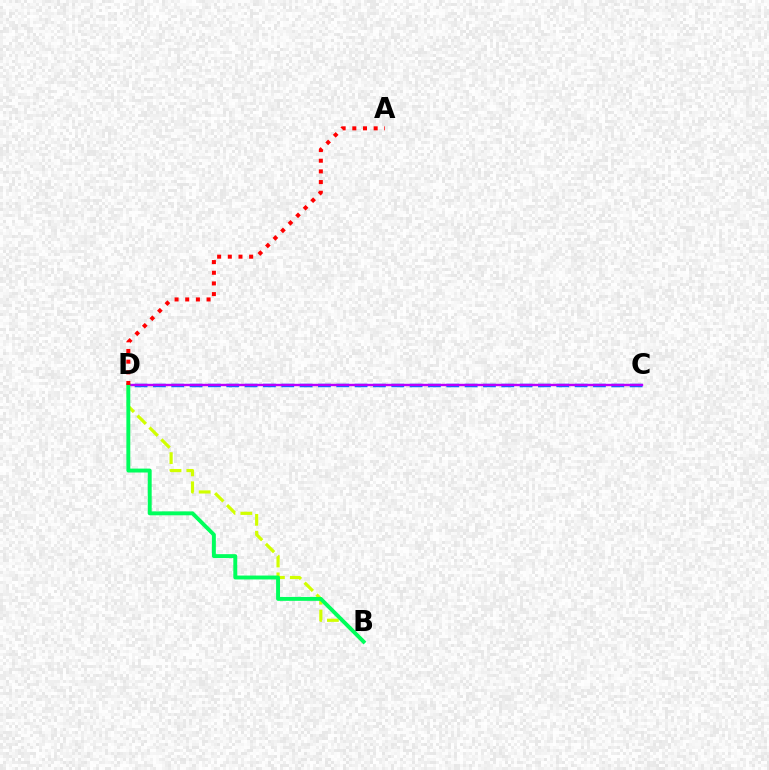{('B', 'D'): [{'color': '#d1ff00', 'line_style': 'dashed', 'thickness': 2.29}, {'color': '#00ff5c', 'line_style': 'solid', 'thickness': 2.81}], ('C', 'D'): [{'color': '#0074ff', 'line_style': 'dashed', 'thickness': 2.49}, {'color': '#b900ff', 'line_style': 'solid', 'thickness': 1.73}], ('A', 'D'): [{'color': '#ff0000', 'line_style': 'dotted', 'thickness': 2.9}]}